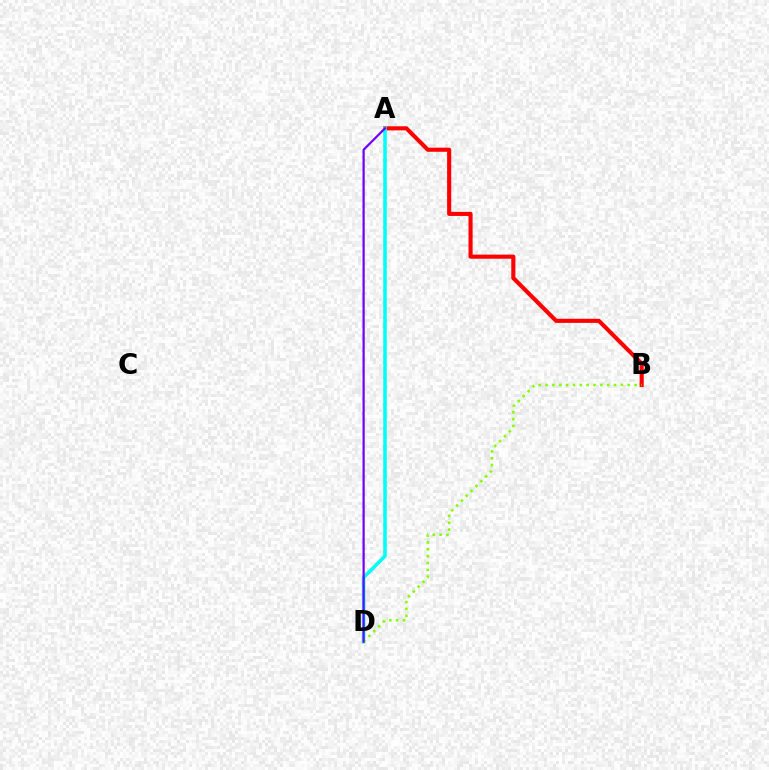{('A', 'B'): [{'color': '#ff0000', 'line_style': 'solid', 'thickness': 2.96}], ('A', 'D'): [{'color': '#00fff6', 'line_style': 'solid', 'thickness': 2.55}, {'color': '#7200ff', 'line_style': 'solid', 'thickness': 1.6}], ('B', 'D'): [{'color': '#84ff00', 'line_style': 'dotted', 'thickness': 1.86}]}